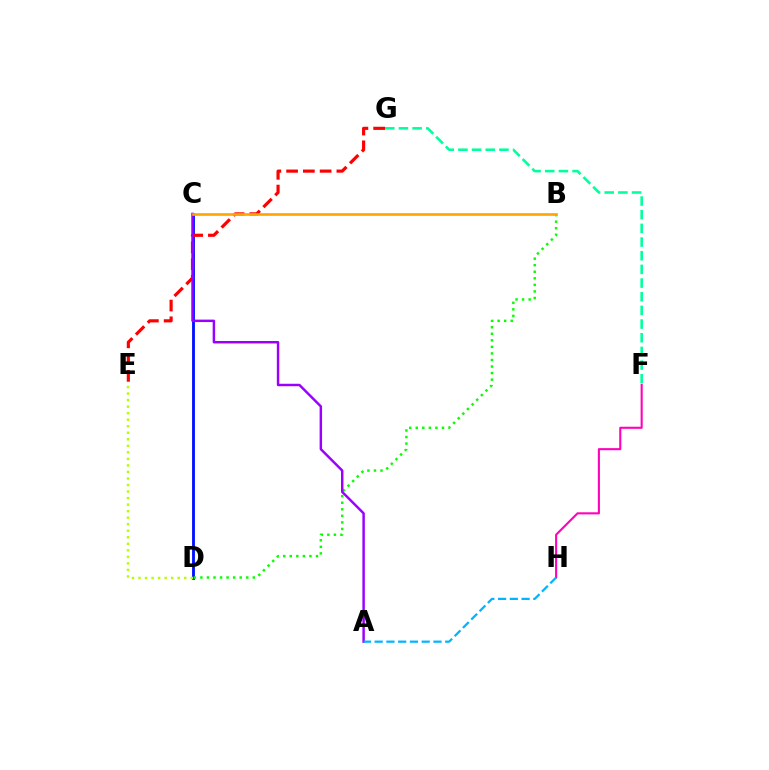{('C', 'D'): [{'color': '#0010ff', 'line_style': 'solid', 'thickness': 2.03}], ('F', 'H'): [{'color': '#ff00bd', 'line_style': 'solid', 'thickness': 1.5}], ('E', 'G'): [{'color': '#ff0000', 'line_style': 'dashed', 'thickness': 2.28}], ('B', 'D'): [{'color': '#08ff00', 'line_style': 'dotted', 'thickness': 1.78}], ('A', 'C'): [{'color': '#9b00ff', 'line_style': 'solid', 'thickness': 1.77}], ('F', 'G'): [{'color': '#00ff9d', 'line_style': 'dashed', 'thickness': 1.86}], ('B', 'C'): [{'color': '#ffa500', 'line_style': 'solid', 'thickness': 1.91}], ('D', 'E'): [{'color': '#b3ff00', 'line_style': 'dotted', 'thickness': 1.77}], ('A', 'H'): [{'color': '#00b5ff', 'line_style': 'dashed', 'thickness': 1.6}]}